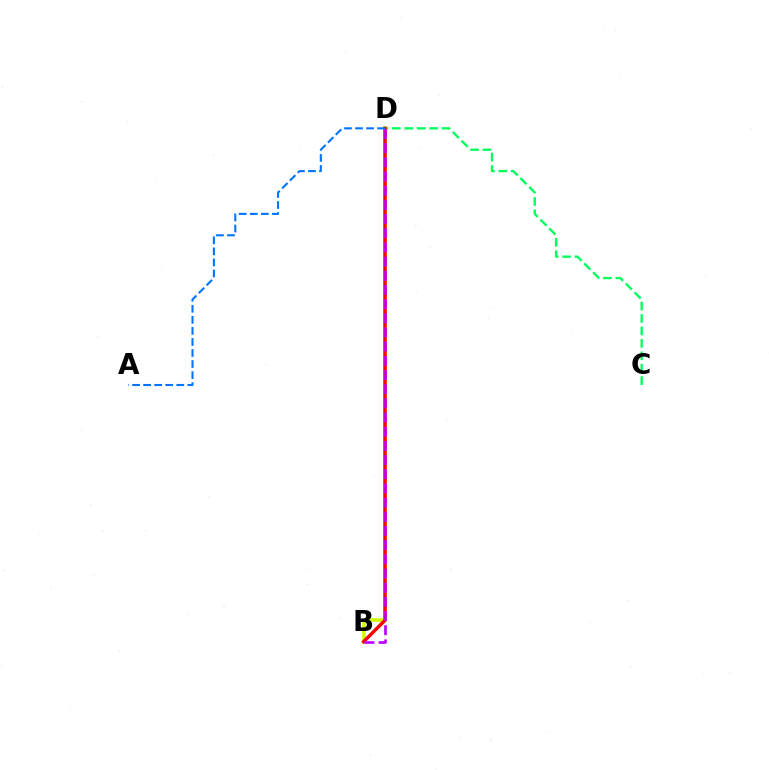{('C', 'D'): [{'color': '#00ff5c', 'line_style': 'dashed', 'thickness': 1.69}], ('B', 'D'): [{'color': '#d1ff00', 'line_style': 'solid', 'thickness': 2.6}, {'color': '#ff0000', 'line_style': 'solid', 'thickness': 2.45}, {'color': '#b900ff', 'line_style': 'dashed', 'thickness': 1.93}], ('A', 'D'): [{'color': '#0074ff', 'line_style': 'dashed', 'thickness': 1.5}]}